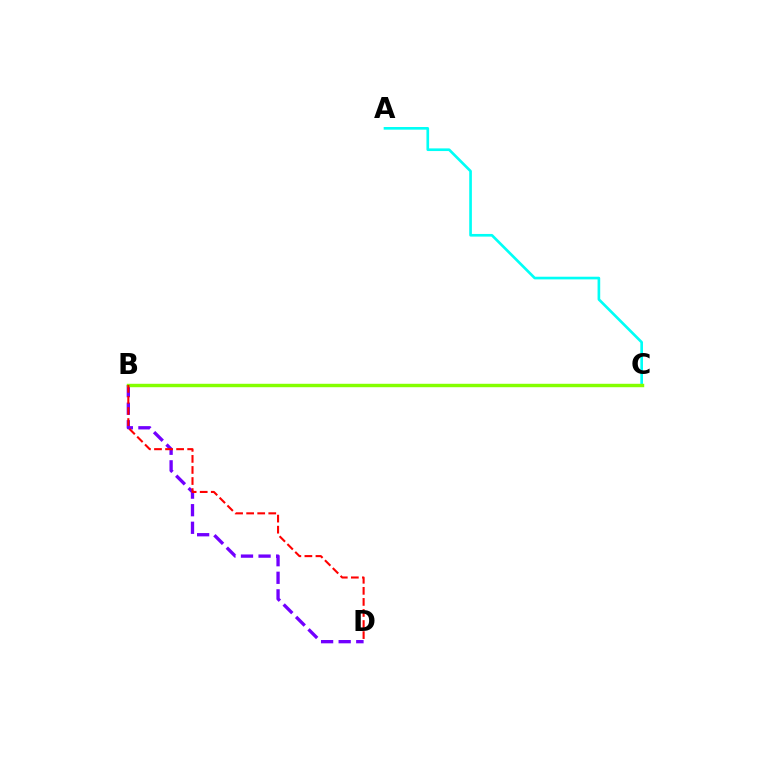{('B', 'D'): [{'color': '#7200ff', 'line_style': 'dashed', 'thickness': 2.39}, {'color': '#ff0000', 'line_style': 'dashed', 'thickness': 1.5}], ('A', 'C'): [{'color': '#00fff6', 'line_style': 'solid', 'thickness': 1.92}], ('B', 'C'): [{'color': '#84ff00', 'line_style': 'solid', 'thickness': 2.47}]}